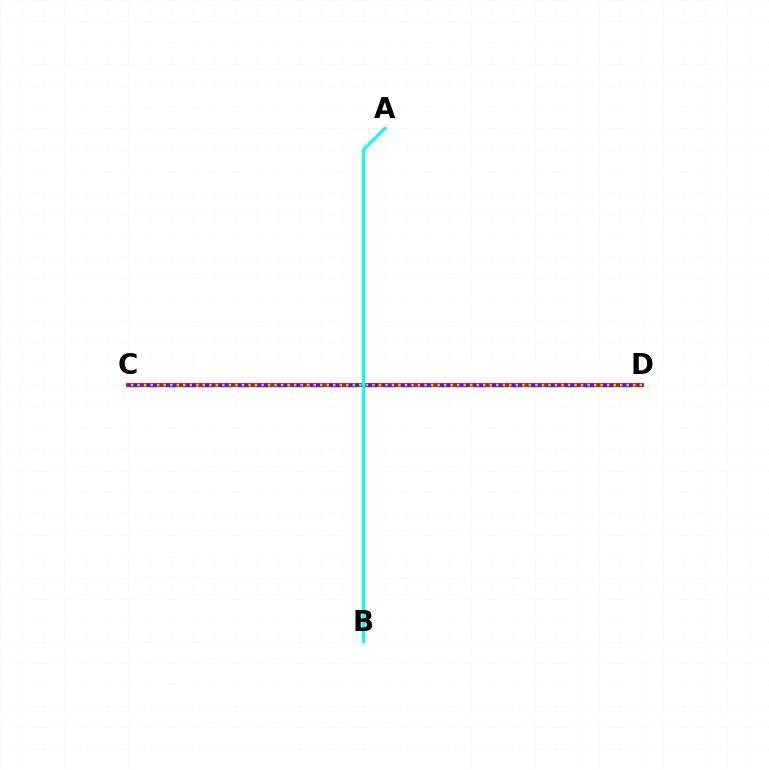{('C', 'D'): [{'color': '#ff0000', 'line_style': 'solid', 'thickness': 2.8}, {'color': '#7200ff', 'line_style': 'dashed', 'thickness': 2.47}, {'color': '#84ff00', 'line_style': 'dotted', 'thickness': 1.77}], ('A', 'B'): [{'color': '#00fff6', 'line_style': 'solid', 'thickness': 2.2}]}